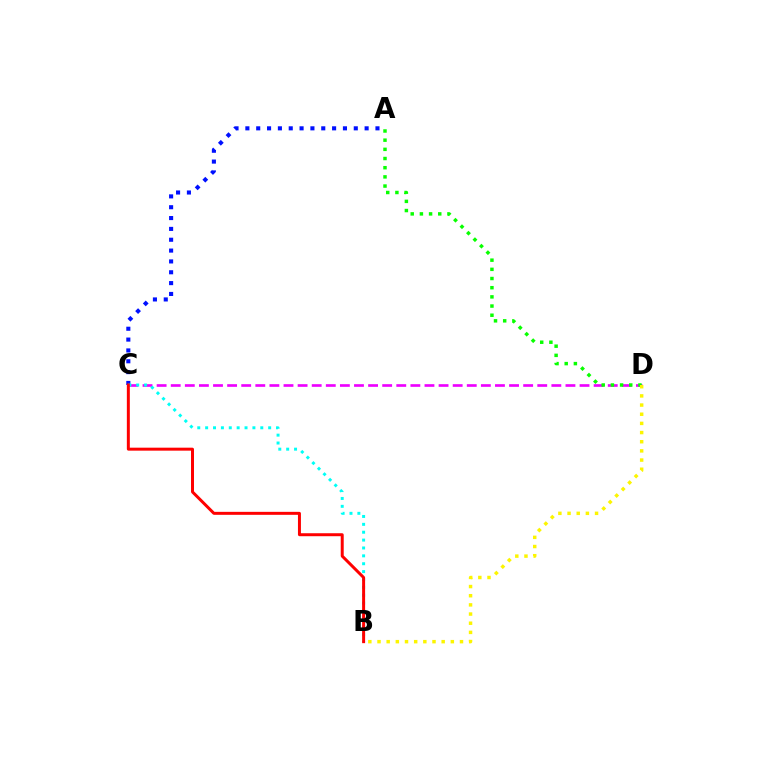{('A', 'C'): [{'color': '#0010ff', 'line_style': 'dotted', 'thickness': 2.95}], ('C', 'D'): [{'color': '#ee00ff', 'line_style': 'dashed', 'thickness': 1.92}], ('B', 'C'): [{'color': '#00fff6', 'line_style': 'dotted', 'thickness': 2.14}, {'color': '#ff0000', 'line_style': 'solid', 'thickness': 2.15}], ('A', 'D'): [{'color': '#08ff00', 'line_style': 'dotted', 'thickness': 2.49}], ('B', 'D'): [{'color': '#fcf500', 'line_style': 'dotted', 'thickness': 2.49}]}